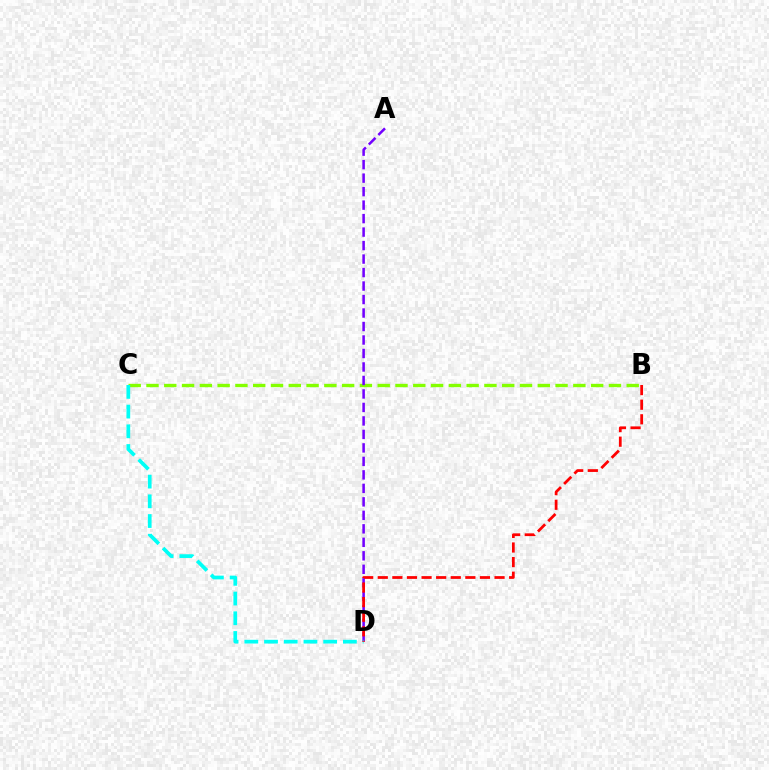{('B', 'C'): [{'color': '#84ff00', 'line_style': 'dashed', 'thickness': 2.42}], ('A', 'D'): [{'color': '#7200ff', 'line_style': 'dashed', 'thickness': 1.83}], ('C', 'D'): [{'color': '#00fff6', 'line_style': 'dashed', 'thickness': 2.68}], ('B', 'D'): [{'color': '#ff0000', 'line_style': 'dashed', 'thickness': 1.98}]}